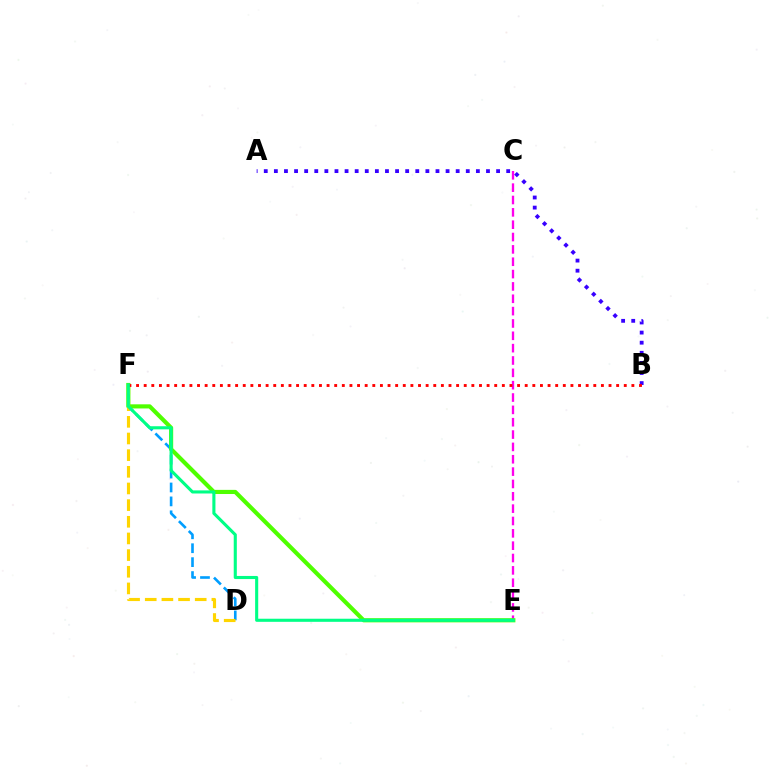{('D', 'F'): [{'color': '#009eff', 'line_style': 'dashed', 'thickness': 1.89}, {'color': '#ffd500', 'line_style': 'dashed', 'thickness': 2.26}], ('C', 'E'): [{'color': '#ff00ed', 'line_style': 'dashed', 'thickness': 1.68}], ('A', 'B'): [{'color': '#3700ff', 'line_style': 'dotted', 'thickness': 2.74}], ('E', 'F'): [{'color': '#4fff00', 'line_style': 'solid', 'thickness': 2.98}, {'color': '#00ff86', 'line_style': 'solid', 'thickness': 2.23}], ('B', 'F'): [{'color': '#ff0000', 'line_style': 'dotted', 'thickness': 2.07}]}